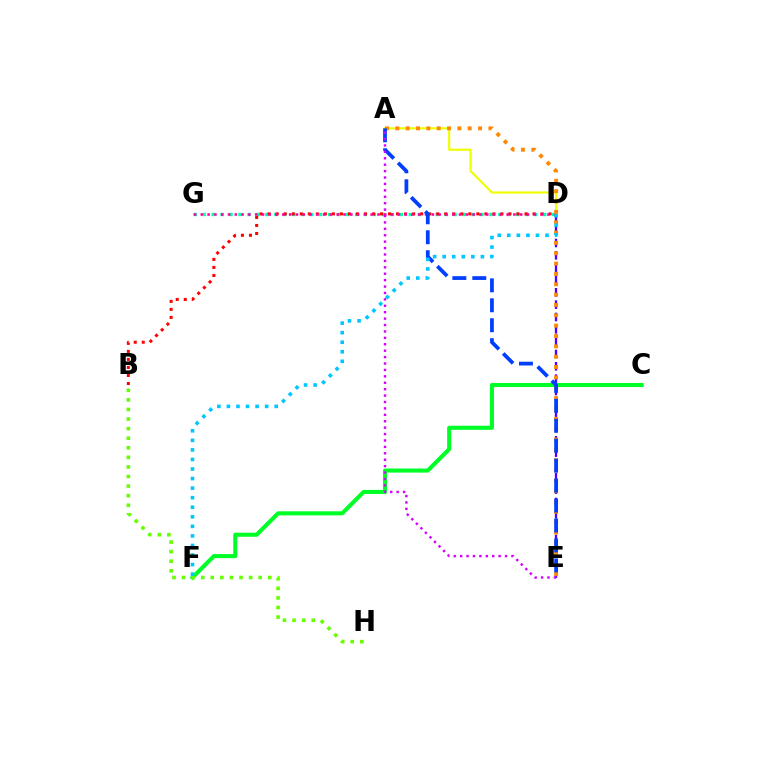{('A', 'D'): [{'color': '#eeff00', 'line_style': 'solid', 'thickness': 1.56}], ('C', 'F'): [{'color': '#00ff27', 'line_style': 'solid', 'thickness': 2.94}], ('D', 'G'): [{'color': '#00ffaf', 'line_style': 'dotted', 'thickness': 2.44}, {'color': '#ff00a0', 'line_style': 'dotted', 'thickness': 1.85}], ('D', 'E'): [{'color': '#4f00ff', 'line_style': 'dashed', 'thickness': 1.68}], ('B', 'D'): [{'color': '#ff0000', 'line_style': 'dotted', 'thickness': 2.18}], ('B', 'H'): [{'color': '#66ff00', 'line_style': 'dotted', 'thickness': 2.6}], ('A', 'E'): [{'color': '#ff8800', 'line_style': 'dotted', 'thickness': 2.81}, {'color': '#003fff', 'line_style': 'dashed', 'thickness': 2.71}, {'color': '#d600ff', 'line_style': 'dotted', 'thickness': 1.74}], ('D', 'F'): [{'color': '#00c7ff', 'line_style': 'dotted', 'thickness': 2.6}]}